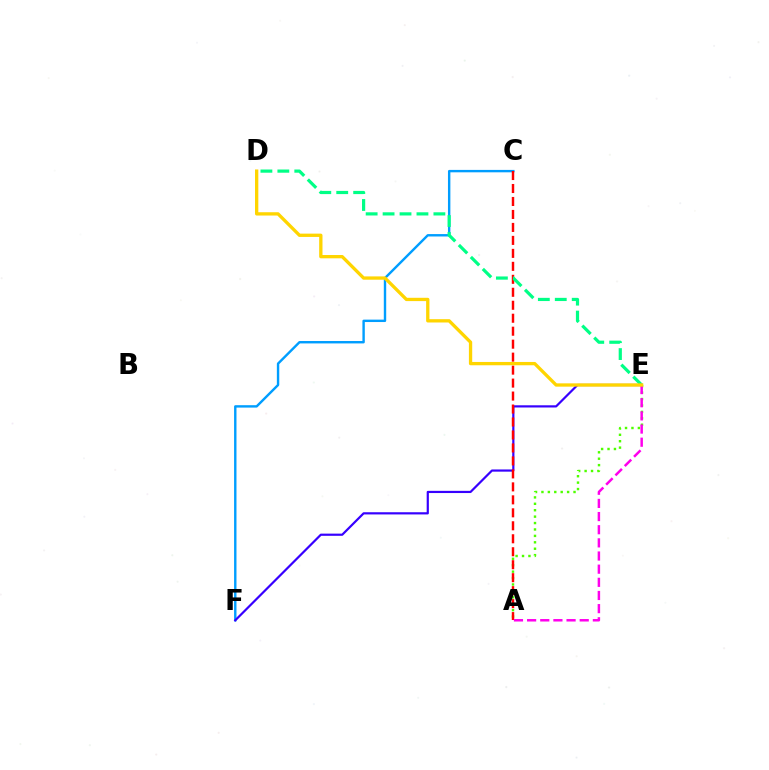{('C', 'F'): [{'color': '#009eff', 'line_style': 'solid', 'thickness': 1.73}], ('E', 'F'): [{'color': '#3700ff', 'line_style': 'solid', 'thickness': 1.58}], ('A', 'E'): [{'color': '#4fff00', 'line_style': 'dotted', 'thickness': 1.74}, {'color': '#ff00ed', 'line_style': 'dashed', 'thickness': 1.79}], ('A', 'C'): [{'color': '#ff0000', 'line_style': 'dashed', 'thickness': 1.76}], ('D', 'E'): [{'color': '#00ff86', 'line_style': 'dashed', 'thickness': 2.3}, {'color': '#ffd500', 'line_style': 'solid', 'thickness': 2.38}]}